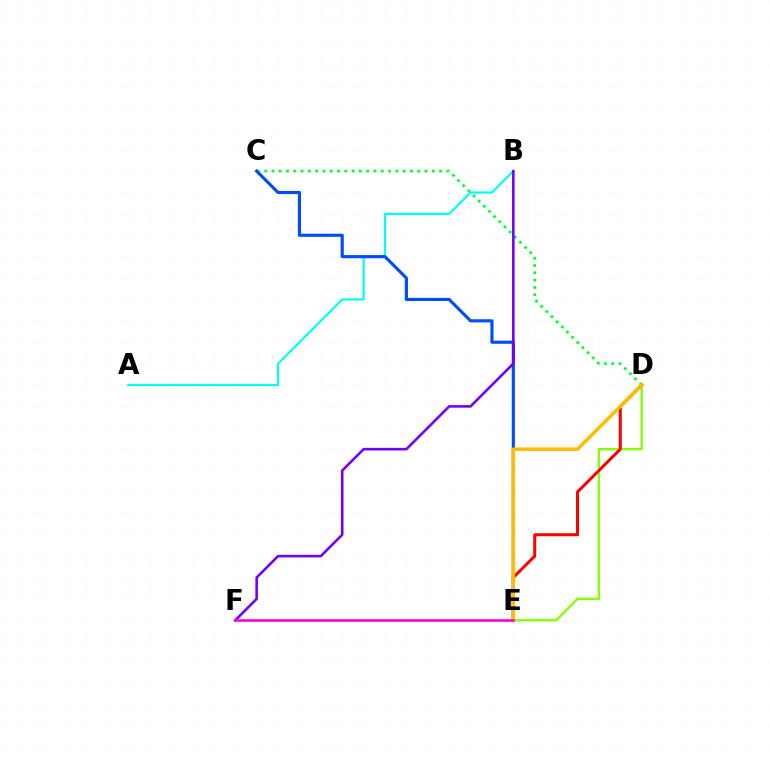{('A', 'B'): [{'color': '#00fff6', 'line_style': 'solid', 'thickness': 1.58}], ('C', 'D'): [{'color': '#00ff39', 'line_style': 'dotted', 'thickness': 1.98}], ('C', 'E'): [{'color': '#004bff', 'line_style': 'solid', 'thickness': 2.26}], ('D', 'E'): [{'color': '#84ff00', 'line_style': 'solid', 'thickness': 1.68}, {'color': '#ff0000', 'line_style': 'solid', 'thickness': 2.18}, {'color': '#ffbd00', 'line_style': 'solid', 'thickness': 2.52}], ('B', 'F'): [{'color': '#7200ff', 'line_style': 'solid', 'thickness': 1.87}], ('E', 'F'): [{'color': '#ff00cf', 'line_style': 'solid', 'thickness': 1.87}]}